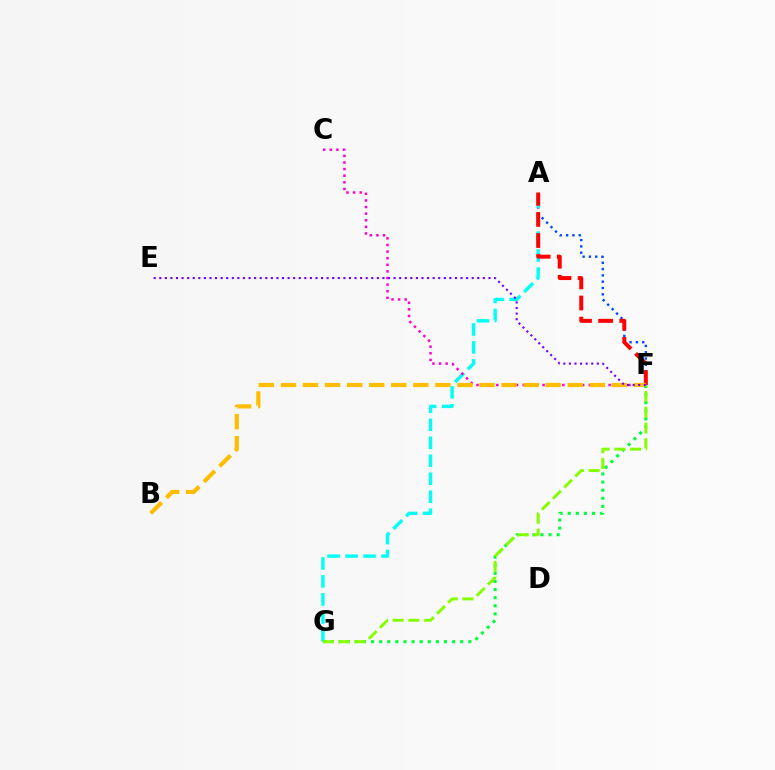{('A', 'F'): [{'color': '#004bff', 'line_style': 'dotted', 'thickness': 1.72}, {'color': '#ff0000', 'line_style': 'dashed', 'thickness': 2.87}], ('A', 'G'): [{'color': '#00fff6', 'line_style': 'dashed', 'thickness': 2.44}], ('C', 'F'): [{'color': '#ff00cf', 'line_style': 'dotted', 'thickness': 1.8}], ('B', 'F'): [{'color': '#ffbd00', 'line_style': 'dashed', 'thickness': 3.0}], ('F', 'G'): [{'color': '#00ff39', 'line_style': 'dotted', 'thickness': 2.2}, {'color': '#84ff00', 'line_style': 'dashed', 'thickness': 2.13}], ('E', 'F'): [{'color': '#7200ff', 'line_style': 'dotted', 'thickness': 1.52}]}